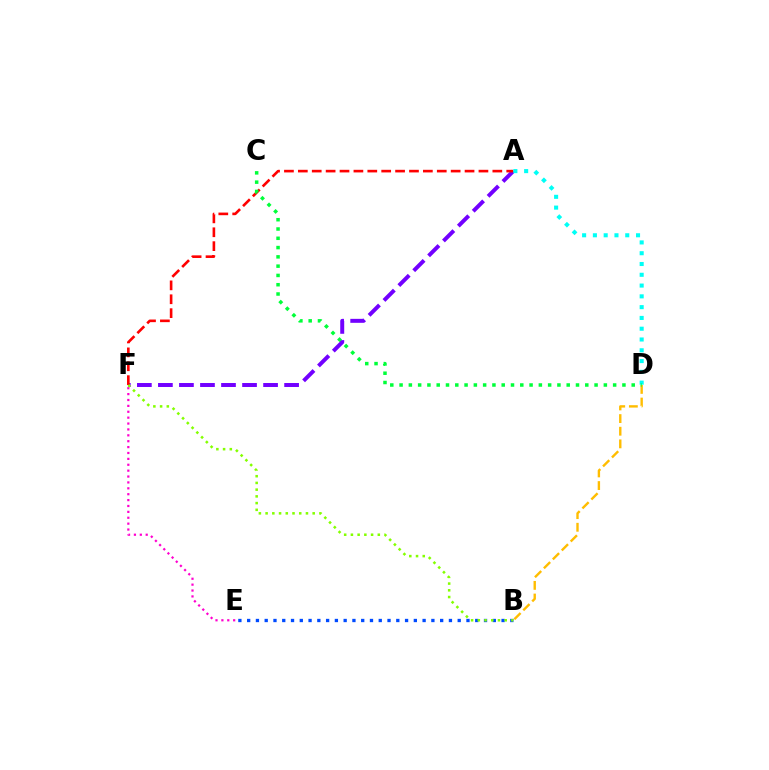{('B', 'D'): [{'color': '#ffbd00', 'line_style': 'dashed', 'thickness': 1.72}], ('A', 'F'): [{'color': '#7200ff', 'line_style': 'dashed', 'thickness': 2.86}, {'color': '#ff0000', 'line_style': 'dashed', 'thickness': 1.89}], ('E', 'F'): [{'color': '#ff00cf', 'line_style': 'dotted', 'thickness': 1.6}], ('A', 'D'): [{'color': '#00fff6', 'line_style': 'dotted', 'thickness': 2.93}], ('C', 'D'): [{'color': '#00ff39', 'line_style': 'dotted', 'thickness': 2.52}], ('B', 'E'): [{'color': '#004bff', 'line_style': 'dotted', 'thickness': 2.38}], ('B', 'F'): [{'color': '#84ff00', 'line_style': 'dotted', 'thickness': 1.83}]}